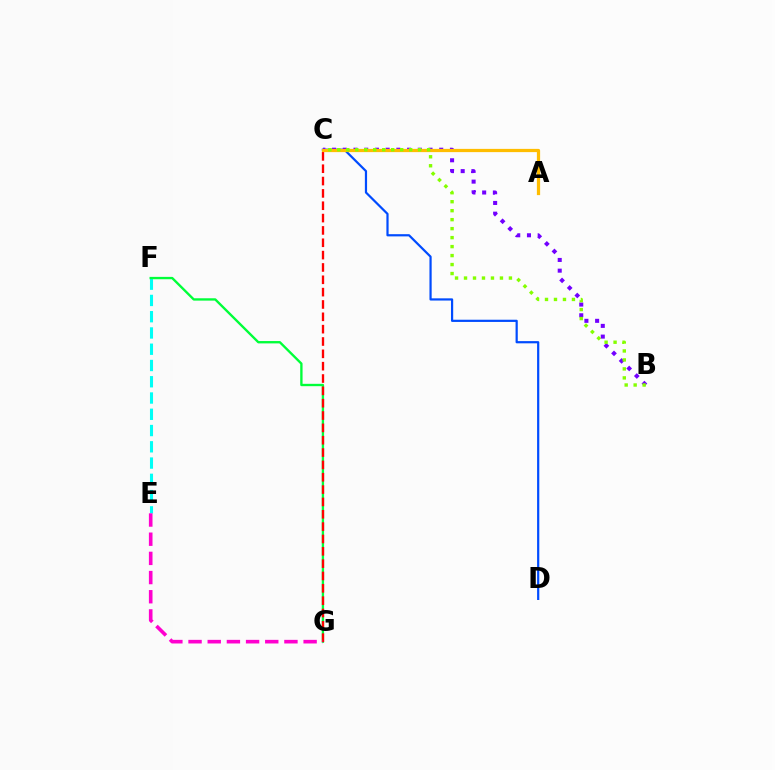{('C', 'D'): [{'color': '#004bff', 'line_style': 'solid', 'thickness': 1.59}], ('E', 'F'): [{'color': '#00fff6', 'line_style': 'dashed', 'thickness': 2.21}], ('B', 'C'): [{'color': '#7200ff', 'line_style': 'dotted', 'thickness': 2.91}, {'color': '#84ff00', 'line_style': 'dotted', 'thickness': 2.44}], ('F', 'G'): [{'color': '#00ff39', 'line_style': 'solid', 'thickness': 1.69}], ('A', 'C'): [{'color': '#ffbd00', 'line_style': 'solid', 'thickness': 2.34}], ('C', 'G'): [{'color': '#ff0000', 'line_style': 'dashed', 'thickness': 1.68}], ('E', 'G'): [{'color': '#ff00cf', 'line_style': 'dashed', 'thickness': 2.61}]}